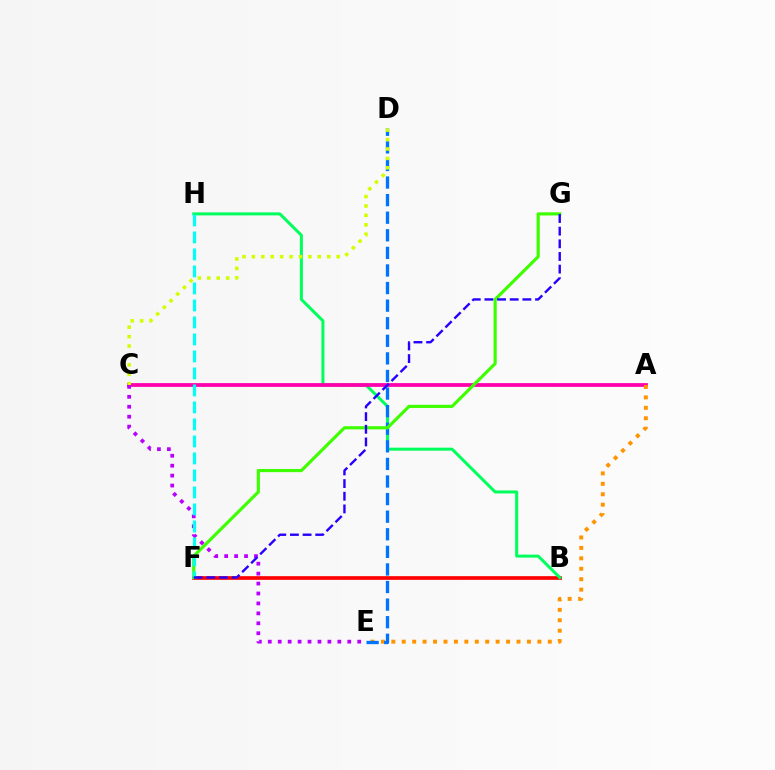{('B', 'F'): [{'color': '#ff0000', 'line_style': 'solid', 'thickness': 2.65}], ('B', 'H'): [{'color': '#00ff5c', 'line_style': 'solid', 'thickness': 2.17}], ('A', 'C'): [{'color': '#ff00ac', 'line_style': 'solid', 'thickness': 2.71}], ('A', 'E'): [{'color': '#ff9400', 'line_style': 'dotted', 'thickness': 2.83}], ('D', 'E'): [{'color': '#0074ff', 'line_style': 'dashed', 'thickness': 2.39}], ('F', 'G'): [{'color': '#3dff00', 'line_style': 'solid', 'thickness': 2.27}, {'color': '#2500ff', 'line_style': 'dashed', 'thickness': 1.72}], ('C', 'E'): [{'color': '#b900ff', 'line_style': 'dotted', 'thickness': 2.7}], ('F', 'H'): [{'color': '#00fff6', 'line_style': 'dashed', 'thickness': 2.31}], ('C', 'D'): [{'color': '#d1ff00', 'line_style': 'dotted', 'thickness': 2.56}]}